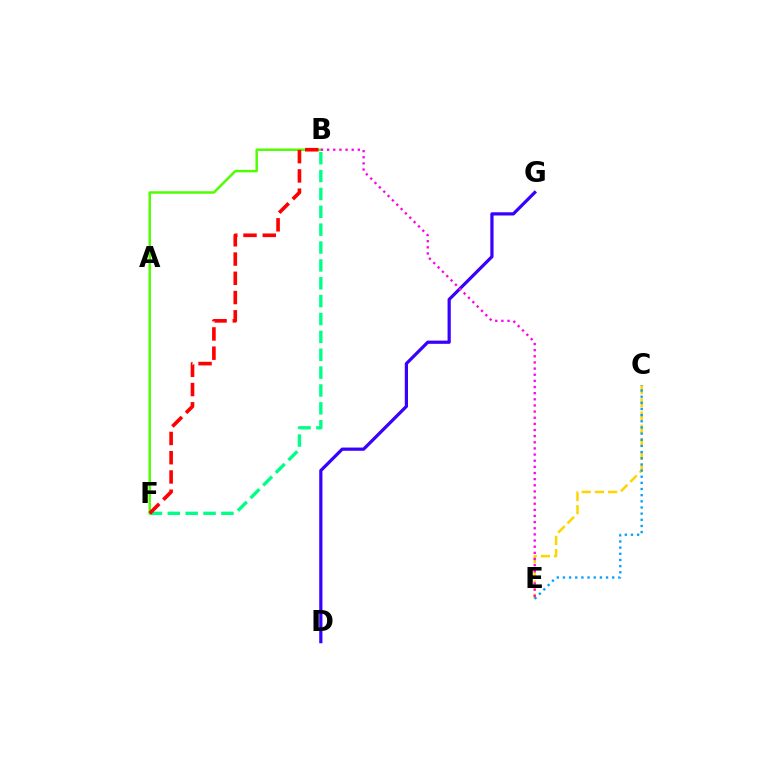{('C', 'E'): [{'color': '#ffd500', 'line_style': 'dashed', 'thickness': 1.79}, {'color': '#009eff', 'line_style': 'dotted', 'thickness': 1.67}], ('D', 'G'): [{'color': '#3700ff', 'line_style': 'solid', 'thickness': 2.31}], ('B', 'F'): [{'color': '#4fff00', 'line_style': 'solid', 'thickness': 1.79}, {'color': '#00ff86', 'line_style': 'dashed', 'thickness': 2.43}, {'color': '#ff0000', 'line_style': 'dashed', 'thickness': 2.62}], ('B', 'E'): [{'color': '#ff00ed', 'line_style': 'dotted', 'thickness': 1.67}]}